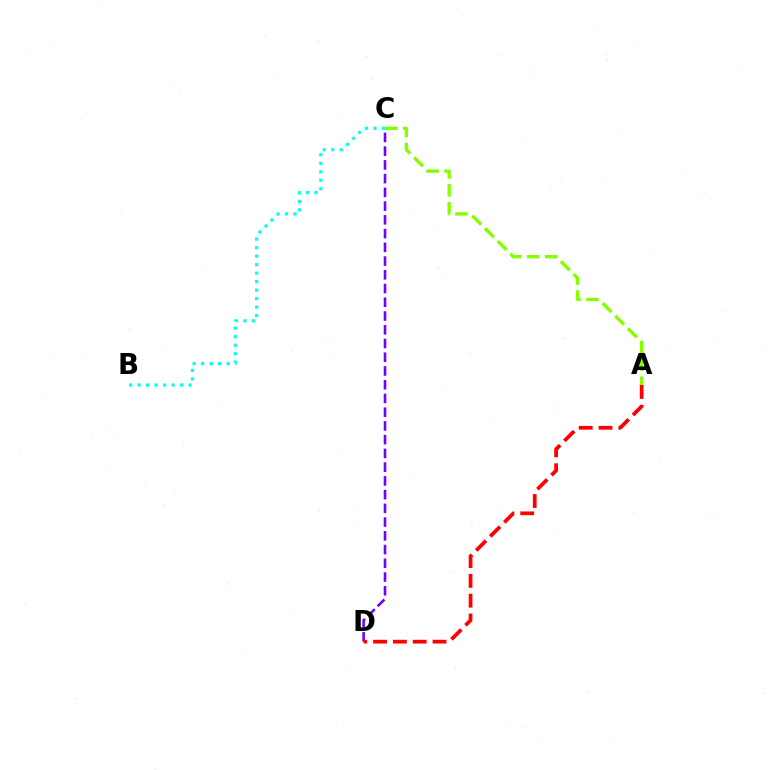{('C', 'D'): [{'color': '#7200ff', 'line_style': 'dashed', 'thickness': 1.87}], ('A', 'C'): [{'color': '#84ff00', 'line_style': 'dashed', 'thickness': 2.43}], ('A', 'D'): [{'color': '#ff0000', 'line_style': 'dashed', 'thickness': 2.69}], ('B', 'C'): [{'color': '#00fff6', 'line_style': 'dotted', 'thickness': 2.31}]}